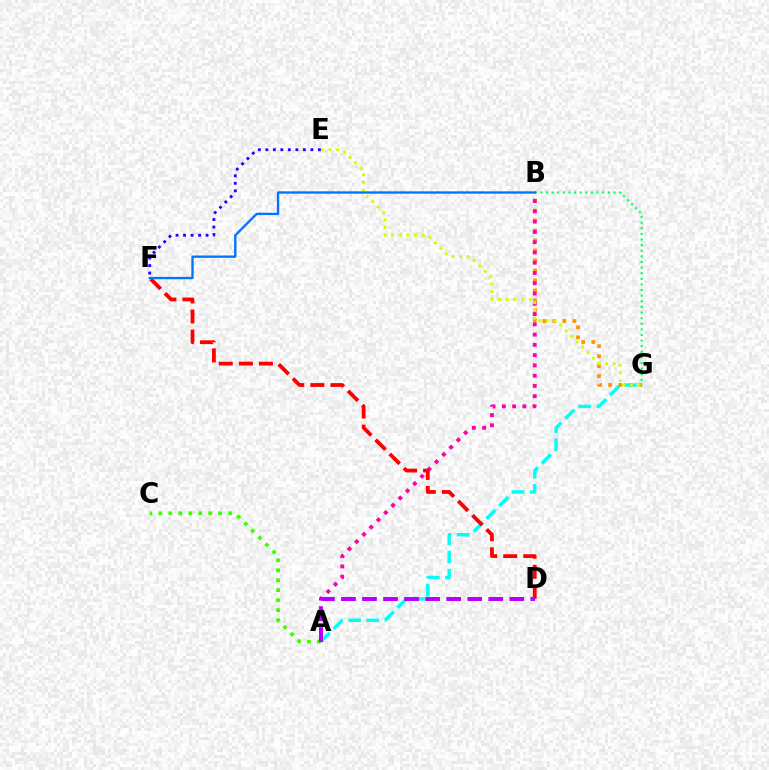{('A', 'C'): [{'color': '#3dff00', 'line_style': 'dotted', 'thickness': 2.71}], ('B', 'G'): [{'color': '#00ff5c', 'line_style': 'dotted', 'thickness': 1.53}, {'color': '#ff9400', 'line_style': 'dotted', 'thickness': 2.71}], ('A', 'G'): [{'color': '#00fff6', 'line_style': 'dashed', 'thickness': 2.47}], ('A', 'B'): [{'color': '#ff00ac', 'line_style': 'dotted', 'thickness': 2.79}], ('D', 'F'): [{'color': '#ff0000', 'line_style': 'dashed', 'thickness': 2.73}], ('E', 'G'): [{'color': '#d1ff00', 'line_style': 'dotted', 'thickness': 2.09}], ('E', 'F'): [{'color': '#2500ff', 'line_style': 'dotted', 'thickness': 2.04}], ('B', 'F'): [{'color': '#0074ff', 'line_style': 'solid', 'thickness': 1.68}], ('A', 'D'): [{'color': '#b900ff', 'line_style': 'dashed', 'thickness': 2.86}]}